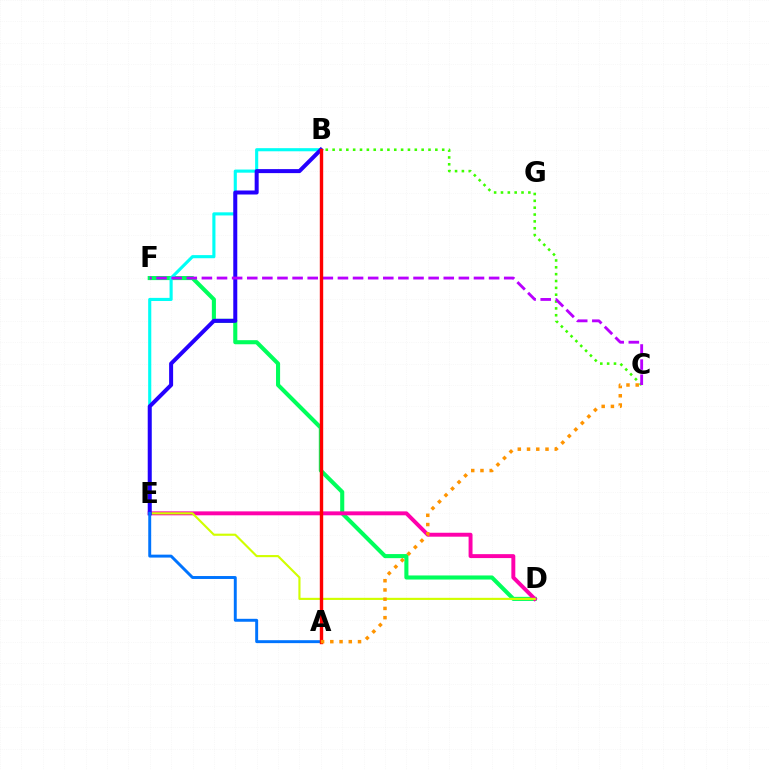{('D', 'F'): [{'color': '#00ff5c', 'line_style': 'solid', 'thickness': 2.94}], ('D', 'E'): [{'color': '#ff00ac', 'line_style': 'solid', 'thickness': 2.83}, {'color': '#d1ff00', 'line_style': 'solid', 'thickness': 1.54}], ('B', 'C'): [{'color': '#3dff00', 'line_style': 'dotted', 'thickness': 1.86}], ('B', 'E'): [{'color': '#00fff6', 'line_style': 'solid', 'thickness': 2.25}, {'color': '#2500ff', 'line_style': 'solid', 'thickness': 2.88}], ('A', 'E'): [{'color': '#0074ff', 'line_style': 'solid', 'thickness': 2.11}], ('C', 'F'): [{'color': '#b900ff', 'line_style': 'dashed', 'thickness': 2.05}], ('A', 'B'): [{'color': '#ff0000', 'line_style': 'solid', 'thickness': 2.44}], ('A', 'C'): [{'color': '#ff9400', 'line_style': 'dotted', 'thickness': 2.51}]}